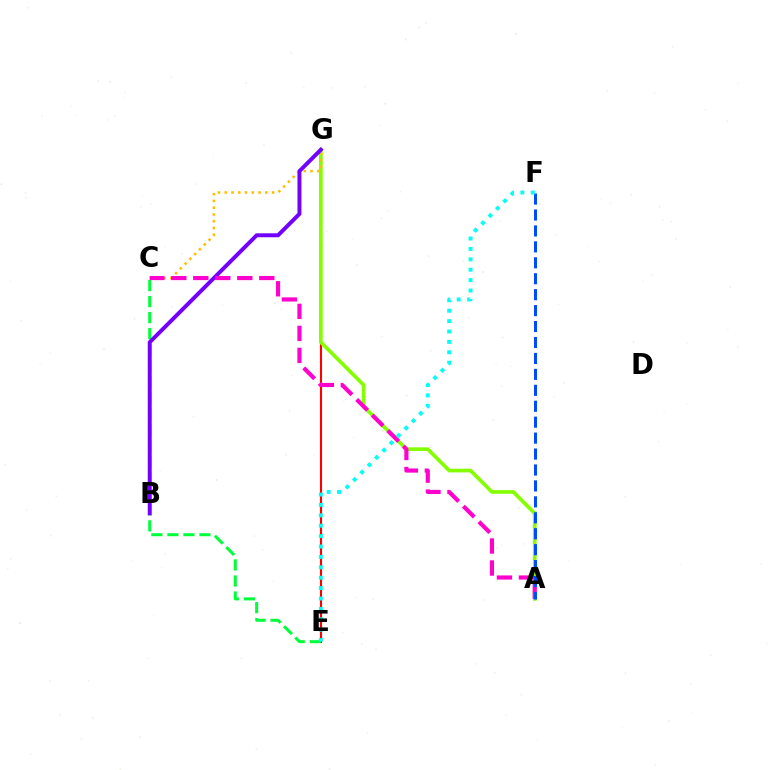{('E', 'G'): [{'color': '#ff0000', 'line_style': 'solid', 'thickness': 1.52}], ('A', 'G'): [{'color': '#84ff00', 'line_style': 'solid', 'thickness': 2.65}], ('C', 'G'): [{'color': '#ffbd00', 'line_style': 'dotted', 'thickness': 1.84}], ('C', 'E'): [{'color': '#00ff39', 'line_style': 'dashed', 'thickness': 2.18}], ('B', 'G'): [{'color': '#7200ff', 'line_style': 'solid', 'thickness': 2.85}], ('A', 'C'): [{'color': '#ff00cf', 'line_style': 'dashed', 'thickness': 2.99}], ('A', 'F'): [{'color': '#004bff', 'line_style': 'dashed', 'thickness': 2.16}], ('E', 'F'): [{'color': '#00fff6', 'line_style': 'dotted', 'thickness': 2.82}]}